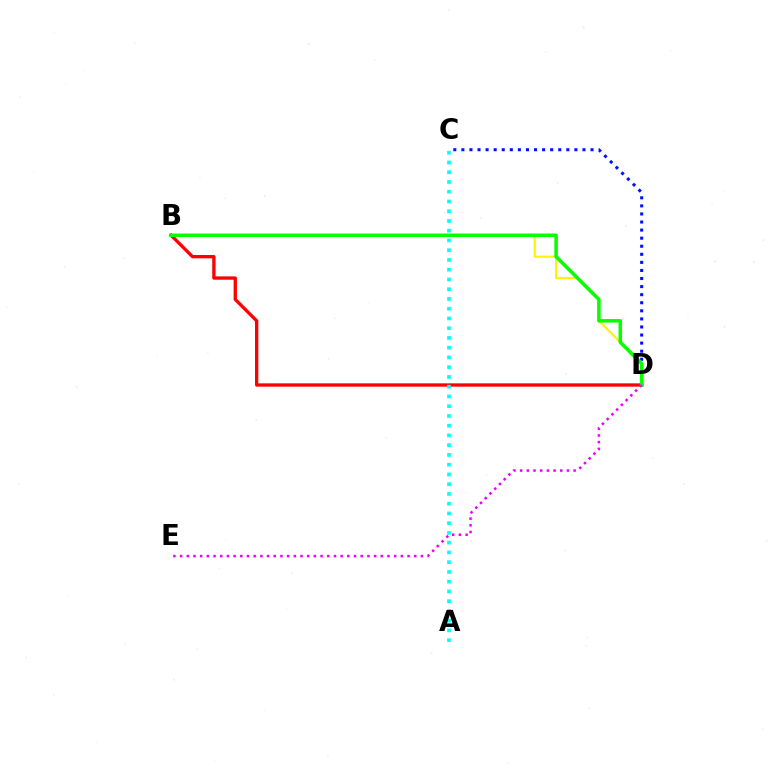{('B', 'D'): [{'color': '#fcf500', 'line_style': 'solid', 'thickness': 1.59}, {'color': '#ff0000', 'line_style': 'solid', 'thickness': 2.39}, {'color': '#08ff00', 'line_style': 'solid', 'thickness': 2.55}], ('A', 'C'): [{'color': '#00fff6', 'line_style': 'dotted', 'thickness': 2.65}], ('C', 'D'): [{'color': '#0010ff', 'line_style': 'dotted', 'thickness': 2.19}], ('D', 'E'): [{'color': '#ee00ff', 'line_style': 'dotted', 'thickness': 1.82}]}